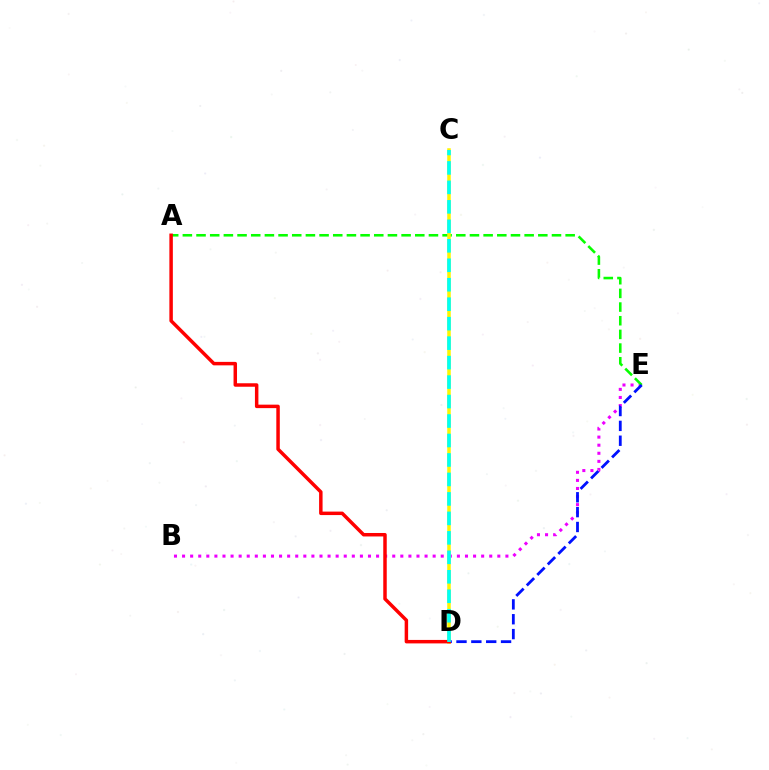{('B', 'E'): [{'color': '#ee00ff', 'line_style': 'dotted', 'thickness': 2.2}], ('A', 'E'): [{'color': '#08ff00', 'line_style': 'dashed', 'thickness': 1.86}], ('C', 'D'): [{'color': '#fcf500', 'line_style': 'solid', 'thickness': 2.53}, {'color': '#00fff6', 'line_style': 'dashed', 'thickness': 2.65}], ('D', 'E'): [{'color': '#0010ff', 'line_style': 'dashed', 'thickness': 2.02}], ('A', 'D'): [{'color': '#ff0000', 'line_style': 'solid', 'thickness': 2.5}]}